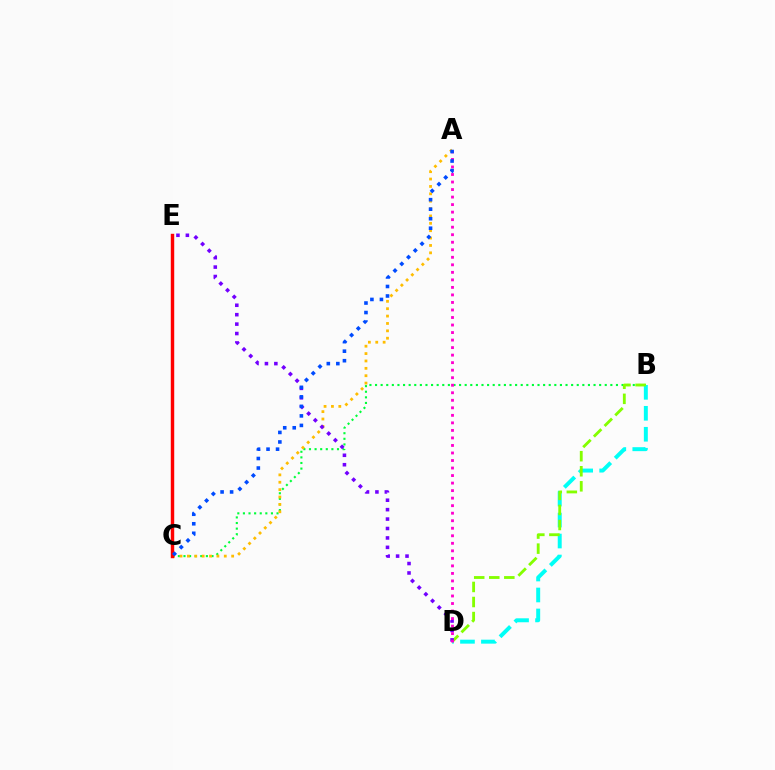{('B', 'C'): [{'color': '#00ff39', 'line_style': 'dotted', 'thickness': 1.52}], ('B', 'D'): [{'color': '#00fff6', 'line_style': 'dashed', 'thickness': 2.85}, {'color': '#84ff00', 'line_style': 'dashed', 'thickness': 2.05}], ('A', 'C'): [{'color': '#ffbd00', 'line_style': 'dotted', 'thickness': 2.0}, {'color': '#004bff', 'line_style': 'dotted', 'thickness': 2.59}], ('D', 'E'): [{'color': '#7200ff', 'line_style': 'dotted', 'thickness': 2.56}], ('A', 'D'): [{'color': '#ff00cf', 'line_style': 'dotted', 'thickness': 2.04}], ('C', 'E'): [{'color': '#ff0000', 'line_style': 'solid', 'thickness': 2.47}]}